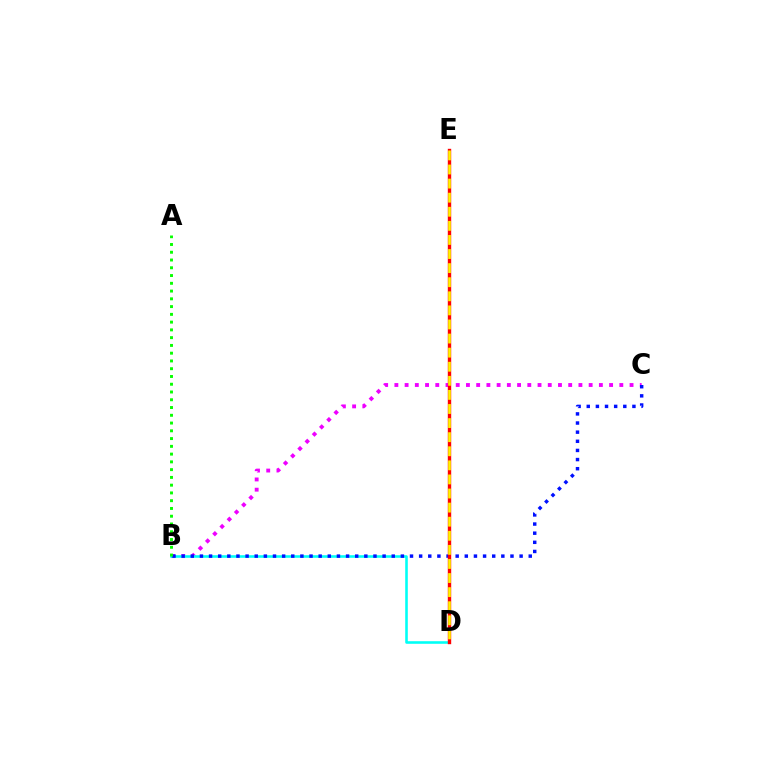{('B', 'C'): [{'color': '#ee00ff', 'line_style': 'dotted', 'thickness': 2.78}, {'color': '#0010ff', 'line_style': 'dotted', 'thickness': 2.48}], ('B', 'D'): [{'color': '#00fff6', 'line_style': 'solid', 'thickness': 1.86}], ('A', 'B'): [{'color': '#08ff00', 'line_style': 'dotted', 'thickness': 2.11}], ('D', 'E'): [{'color': '#ff0000', 'line_style': 'solid', 'thickness': 2.44}, {'color': '#fcf500', 'line_style': 'dashed', 'thickness': 1.91}]}